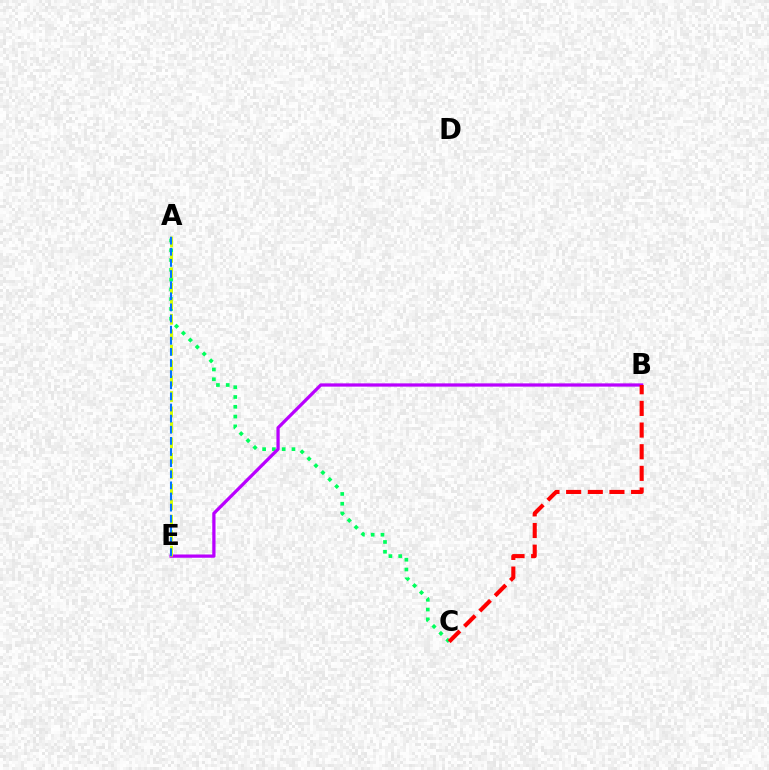{('A', 'C'): [{'color': '#00ff5c', 'line_style': 'dotted', 'thickness': 2.66}], ('B', 'E'): [{'color': '#b900ff', 'line_style': 'solid', 'thickness': 2.34}], ('A', 'E'): [{'color': '#d1ff00', 'line_style': 'dashed', 'thickness': 2.1}, {'color': '#0074ff', 'line_style': 'dashed', 'thickness': 1.51}], ('B', 'C'): [{'color': '#ff0000', 'line_style': 'dashed', 'thickness': 2.94}]}